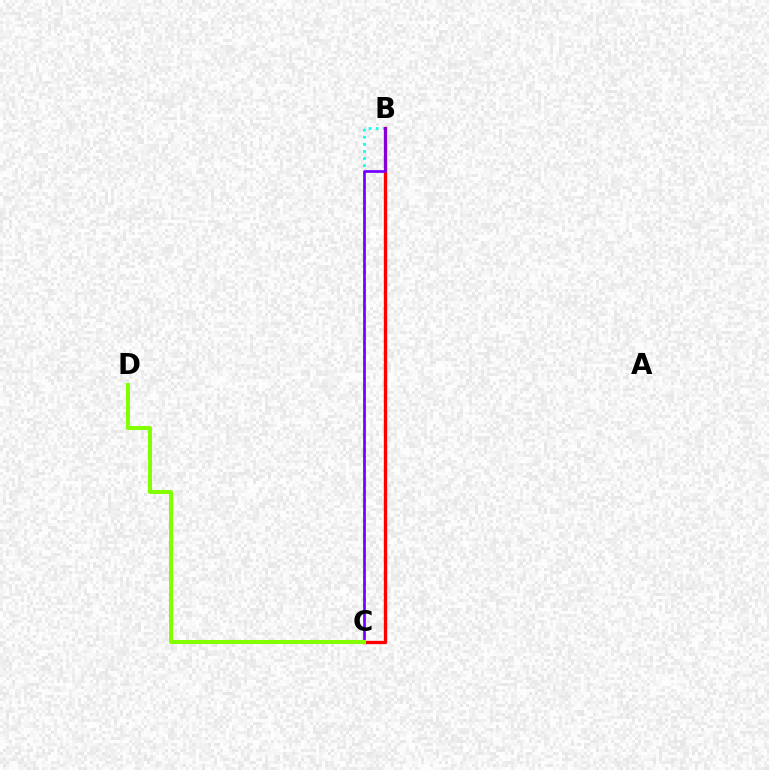{('B', 'C'): [{'color': '#00fff6', 'line_style': 'dotted', 'thickness': 1.93}, {'color': '#ff0000', 'line_style': 'solid', 'thickness': 2.4}, {'color': '#7200ff', 'line_style': 'solid', 'thickness': 1.93}], ('C', 'D'): [{'color': '#84ff00', 'line_style': 'solid', 'thickness': 2.91}]}